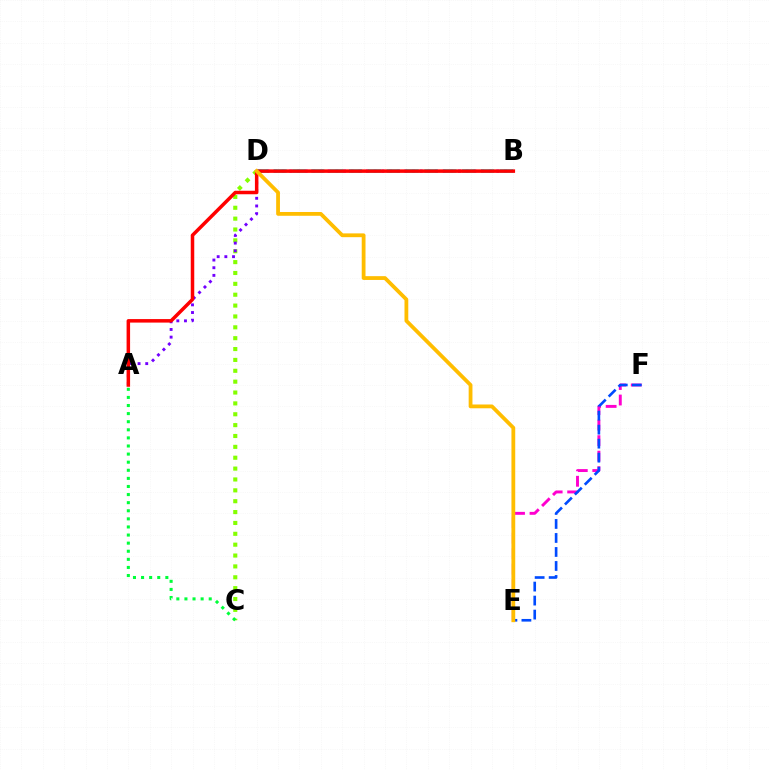{('C', 'D'): [{'color': '#84ff00', 'line_style': 'dotted', 'thickness': 2.95}], ('A', 'B'): [{'color': '#7200ff', 'line_style': 'dotted', 'thickness': 2.08}, {'color': '#ff0000', 'line_style': 'solid', 'thickness': 2.52}], ('B', 'D'): [{'color': '#00fff6', 'line_style': 'dashed', 'thickness': 2.56}], ('A', 'C'): [{'color': '#00ff39', 'line_style': 'dotted', 'thickness': 2.2}], ('E', 'F'): [{'color': '#ff00cf', 'line_style': 'dashed', 'thickness': 2.11}, {'color': '#004bff', 'line_style': 'dashed', 'thickness': 1.9}], ('D', 'E'): [{'color': '#ffbd00', 'line_style': 'solid', 'thickness': 2.73}]}